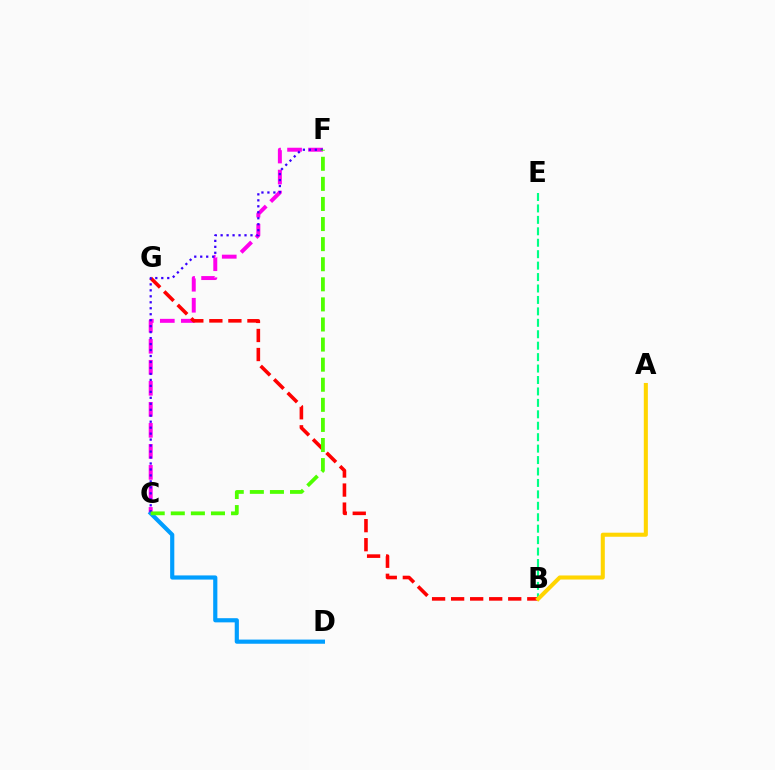{('B', 'E'): [{'color': '#00ff86', 'line_style': 'dashed', 'thickness': 1.55}], ('C', 'F'): [{'color': '#ff00ed', 'line_style': 'dashed', 'thickness': 2.86}, {'color': '#3700ff', 'line_style': 'dotted', 'thickness': 1.62}, {'color': '#4fff00', 'line_style': 'dashed', 'thickness': 2.73}], ('B', 'G'): [{'color': '#ff0000', 'line_style': 'dashed', 'thickness': 2.59}], ('C', 'D'): [{'color': '#009eff', 'line_style': 'solid', 'thickness': 3.0}], ('A', 'B'): [{'color': '#ffd500', 'line_style': 'solid', 'thickness': 2.92}]}